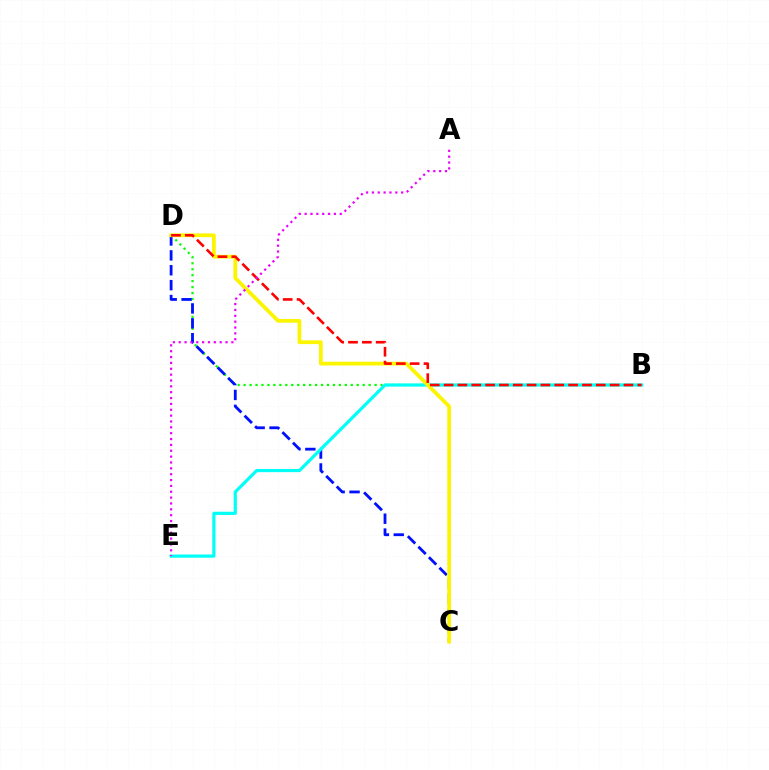{('B', 'D'): [{'color': '#08ff00', 'line_style': 'dotted', 'thickness': 1.62}, {'color': '#ff0000', 'line_style': 'dashed', 'thickness': 1.88}], ('C', 'D'): [{'color': '#0010ff', 'line_style': 'dashed', 'thickness': 2.02}, {'color': '#fcf500', 'line_style': 'solid', 'thickness': 2.7}], ('B', 'E'): [{'color': '#00fff6', 'line_style': 'solid', 'thickness': 2.29}], ('A', 'E'): [{'color': '#ee00ff', 'line_style': 'dotted', 'thickness': 1.59}]}